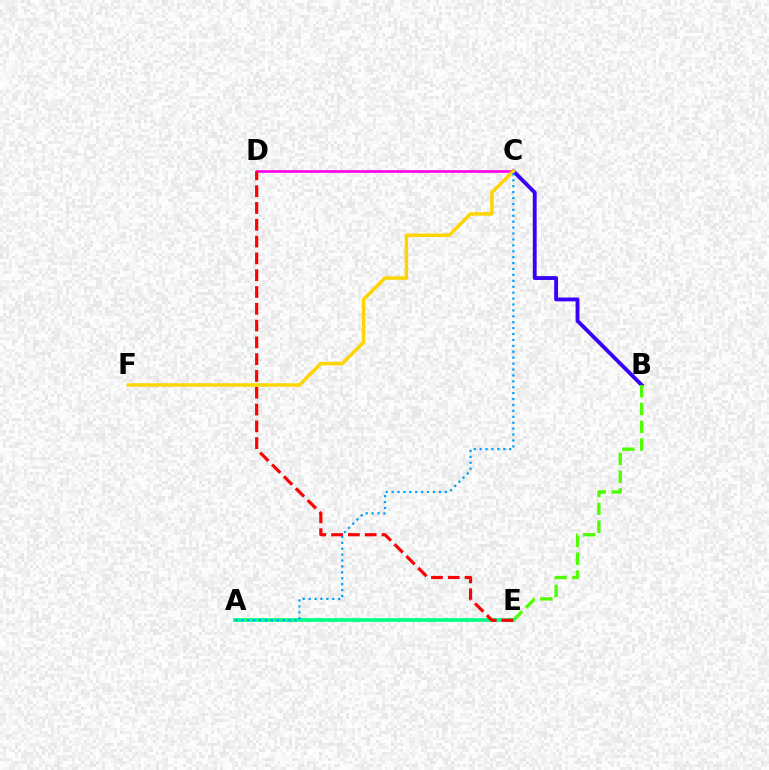{('B', 'C'): [{'color': '#3700ff', 'line_style': 'solid', 'thickness': 2.77}], ('B', 'E'): [{'color': '#4fff00', 'line_style': 'dashed', 'thickness': 2.42}], ('C', 'D'): [{'color': '#ff00ed', 'line_style': 'solid', 'thickness': 1.93}], ('A', 'E'): [{'color': '#00ff86', 'line_style': 'solid', 'thickness': 2.66}], ('D', 'E'): [{'color': '#ff0000', 'line_style': 'dashed', 'thickness': 2.28}], ('C', 'F'): [{'color': '#ffd500', 'line_style': 'solid', 'thickness': 2.52}], ('A', 'C'): [{'color': '#009eff', 'line_style': 'dotted', 'thickness': 1.61}]}